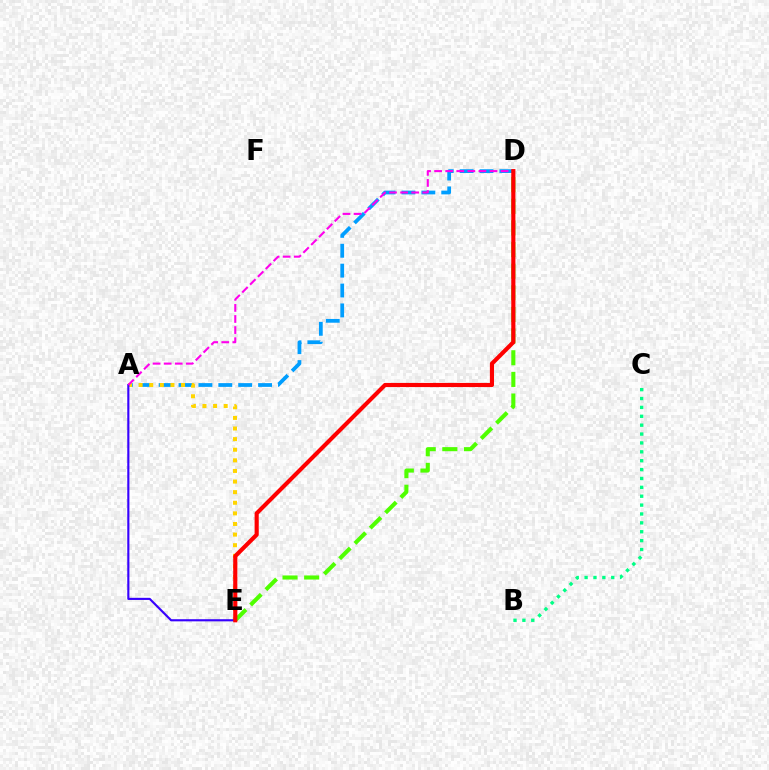{('A', 'D'): [{'color': '#009eff', 'line_style': 'dashed', 'thickness': 2.7}, {'color': '#ff00ed', 'line_style': 'dashed', 'thickness': 1.51}], ('A', 'E'): [{'color': '#ffd500', 'line_style': 'dotted', 'thickness': 2.88}, {'color': '#3700ff', 'line_style': 'solid', 'thickness': 1.54}], ('D', 'E'): [{'color': '#4fff00', 'line_style': 'dashed', 'thickness': 2.94}, {'color': '#ff0000', 'line_style': 'solid', 'thickness': 2.97}], ('B', 'C'): [{'color': '#00ff86', 'line_style': 'dotted', 'thickness': 2.41}]}